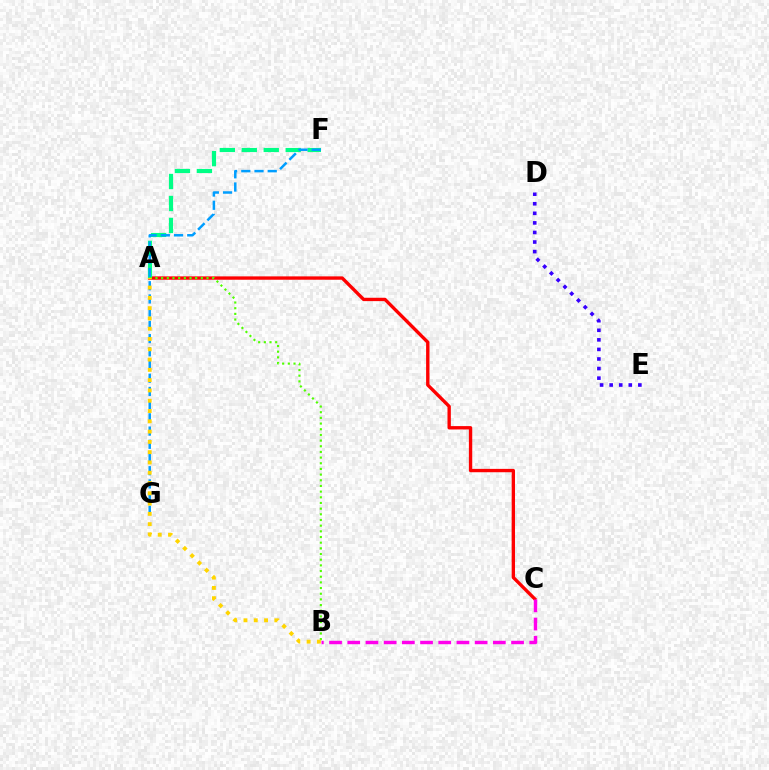{('D', 'E'): [{'color': '#3700ff', 'line_style': 'dotted', 'thickness': 2.6}], ('A', 'C'): [{'color': '#ff0000', 'line_style': 'solid', 'thickness': 2.42}], ('A', 'F'): [{'color': '#00ff86', 'line_style': 'dashed', 'thickness': 2.98}], ('F', 'G'): [{'color': '#009eff', 'line_style': 'dashed', 'thickness': 1.79}], ('B', 'C'): [{'color': '#ff00ed', 'line_style': 'dashed', 'thickness': 2.47}], ('A', 'B'): [{'color': '#4fff00', 'line_style': 'dotted', 'thickness': 1.54}, {'color': '#ffd500', 'line_style': 'dotted', 'thickness': 2.79}]}